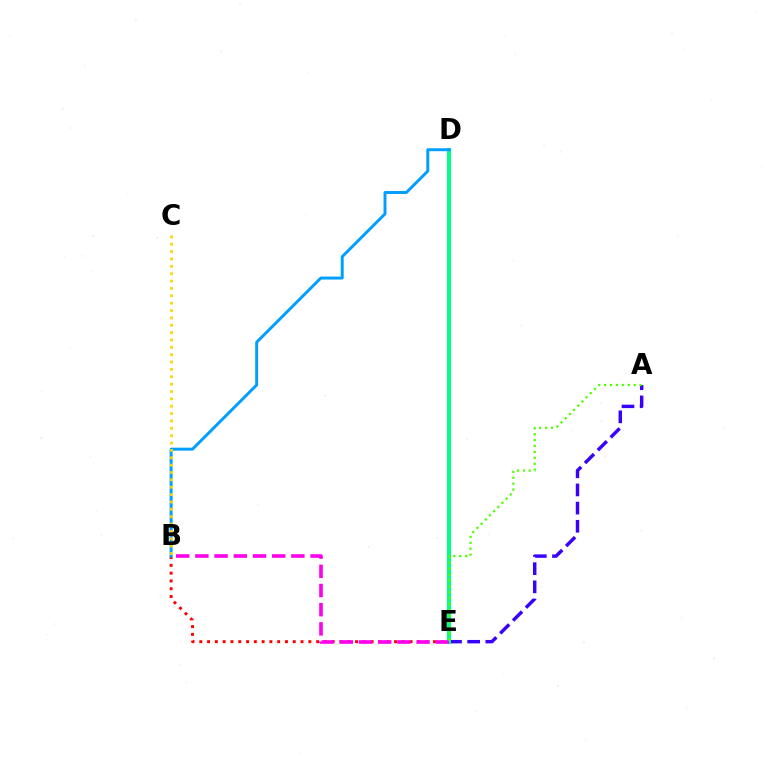{('A', 'E'): [{'color': '#3700ff', 'line_style': 'dashed', 'thickness': 2.47}, {'color': '#4fff00', 'line_style': 'dotted', 'thickness': 1.61}], ('B', 'E'): [{'color': '#ff0000', 'line_style': 'dotted', 'thickness': 2.12}, {'color': '#ff00ed', 'line_style': 'dashed', 'thickness': 2.61}], ('D', 'E'): [{'color': '#00ff86', 'line_style': 'solid', 'thickness': 2.91}], ('B', 'D'): [{'color': '#009eff', 'line_style': 'solid', 'thickness': 2.12}], ('B', 'C'): [{'color': '#ffd500', 'line_style': 'dotted', 'thickness': 2.0}]}